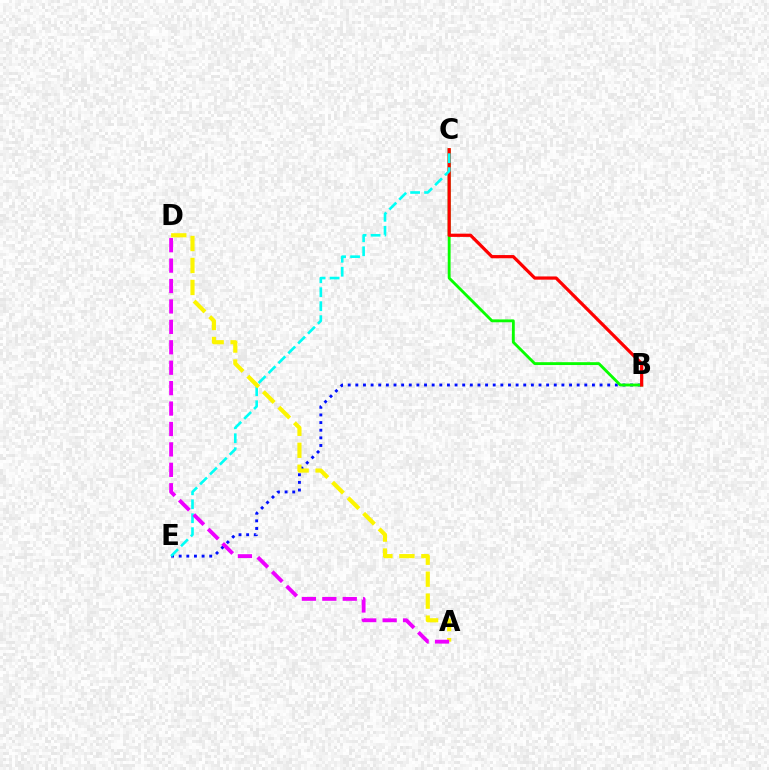{('B', 'E'): [{'color': '#0010ff', 'line_style': 'dotted', 'thickness': 2.07}], ('B', 'C'): [{'color': '#08ff00', 'line_style': 'solid', 'thickness': 2.05}, {'color': '#ff0000', 'line_style': 'solid', 'thickness': 2.32}], ('C', 'E'): [{'color': '#00fff6', 'line_style': 'dashed', 'thickness': 1.9}], ('A', 'D'): [{'color': '#fcf500', 'line_style': 'dashed', 'thickness': 2.98}, {'color': '#ee00ff', 'line_style': 'dashed', 'thickness': 2.77}]}